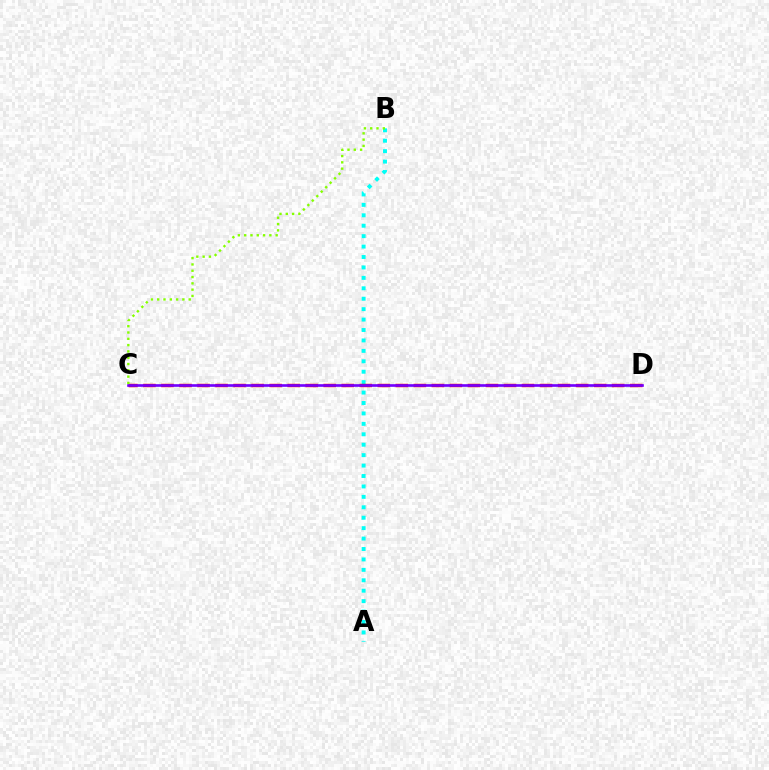{('A', 'B'): [{'color': '#00fff6', 'line_style': 'dotted', 'thickness': 2.83}], ('C', 'D'): [{'color': '#ff0000', 'line_style': 'dashed', 'thickness': 2.45}, {'color': '#7200ff', 'line_style': 'solid', 'thickness': 1.91}], ('B', 'C'): [{'color': '#84ff00', 'line_style': 'dotted', 'thickness': 1.71}]}